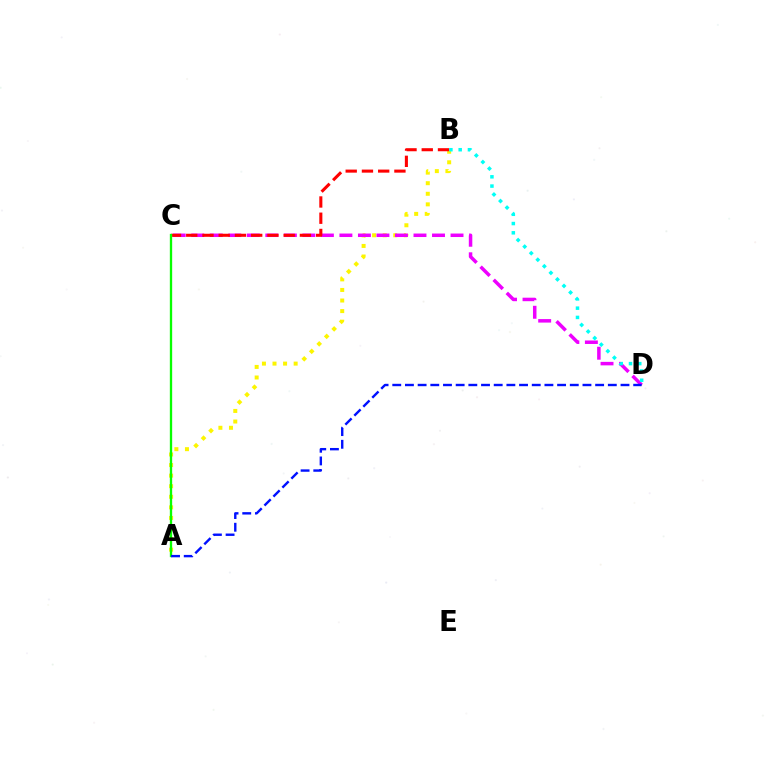{('A', 'B'): [{'color': '#fcf500', 'line_style': 'dotted', 'thickness': 2.87}], ('C', 'D'): [{'color': '#ee00ff', 'line_style': 'dashed', 'thickness': 2.52}], ('B', 'C'): [{'color': '#ff0000', 'line_style': 'dashed', 'thickness': 2.21}], ('B', 'D'): [{'color': '#00fff6', 'line_style': 'dotted', 'thickness': 2.52}], ('A', 'C'): [{'color': '#08ff00', 'line_style': 'solid', 'thickness': 1.68}], ('A', 'D'): [{'color': '#0010ff', 'line_style': 'dashed', 'thickness': 1.72}]}